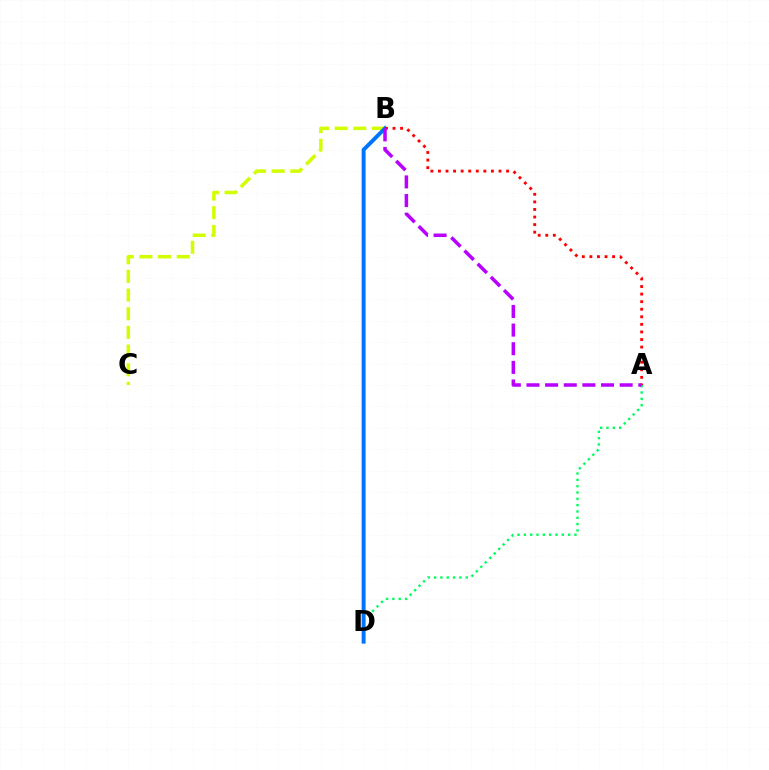{('B', 'C'): [{'color': '#d1ff00', 'line_style': 'dashed', 'thickness': 2.53}], ('A', 'D'): [{'color': '#00ff5c', 'line_style': 'dotted', 'thickness': 1.72}], ('B', 'D'): [{'color': '#0074ff', 'line_style': 'solid', 'thickness': 2.83}], ('A', 'B'): [{'color': '#ff0000', 'line_style': 'dotted', 'thickness': 2.06}, {'color': '#b900ff', 'line_style': 'dashed', 'thickness': 2.53}]}